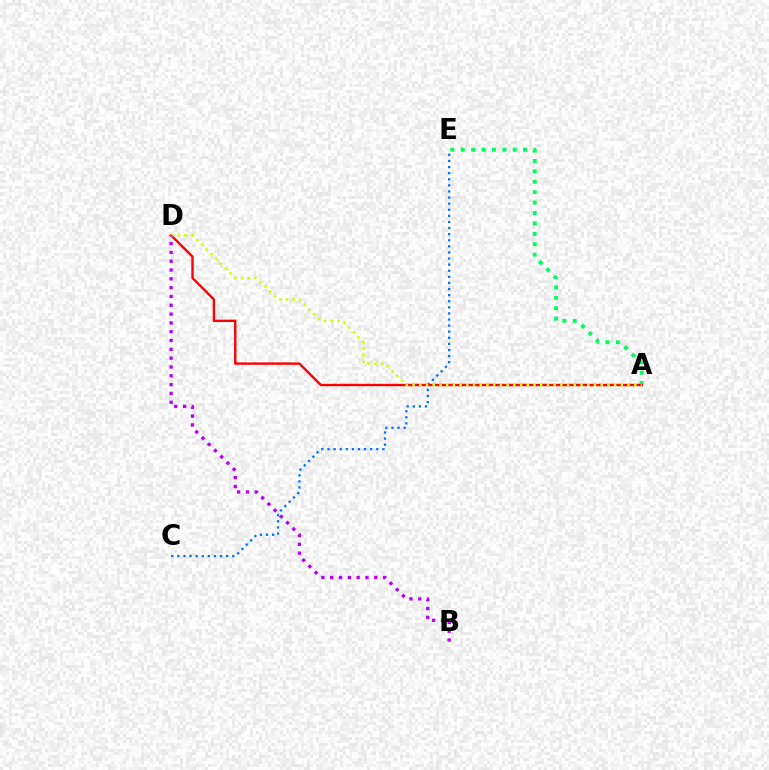{('C', 'E'): [{'color': '#0074ff', 'line_style': 'dotted', 'thickness': 1.66}], ('A', 'E'): [{'color': '#00ff5c', 'line_style': 'dotted', 'thickness': 2.83}], ('A', 'D'): [{'color': '#ff0000', 'line_style': 'solid', 'thickness': 1.71}, {'color': '#d1ff00', 'line_style': 'dotted', 'thickness': 1.83}], ('B', 'D'): [{'color': '#b900ff', 'line_style': 'dotted', 'thickness': 2.39}]}